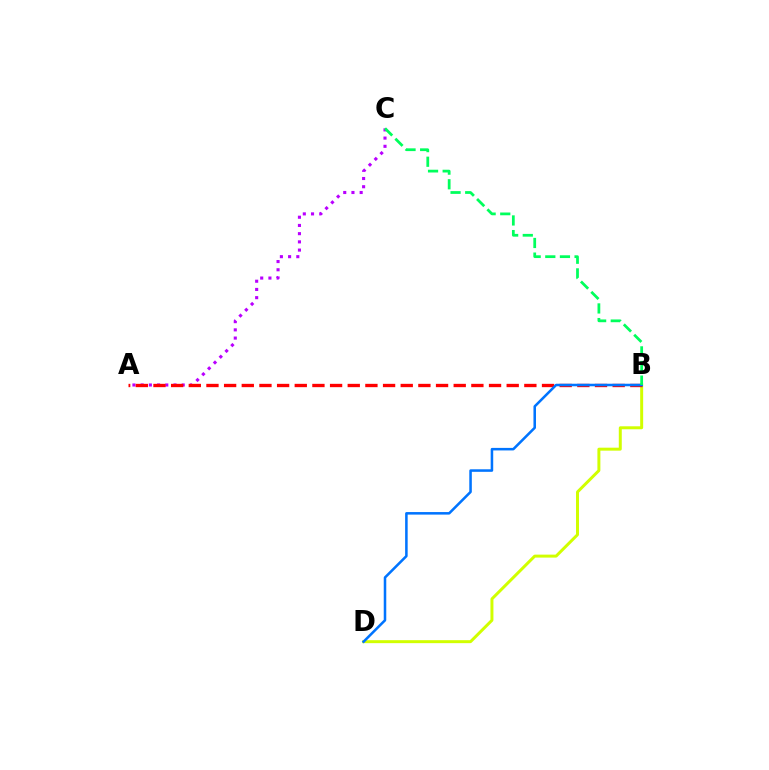{('B', 'D'): [{'color': '#d1ff00', 'line_style': 'solid', 'thickness': 2.14}, {'color': '#0074ff', 'line_style': 'solid', 'thickness': 1.83}], ('A', 'C'): [{'color': '#b900ff', 'line_style': 'dotted', 'thickness': 2.23}], ('A', 'B'): [{'color': '#ff0000', 'line_style': 'dashed', 'thickness': 2.4}], ('B', 'C'): [{'color': '#00ff5c', 'line_style': 'dashed', 'thickness': 1.99}]}